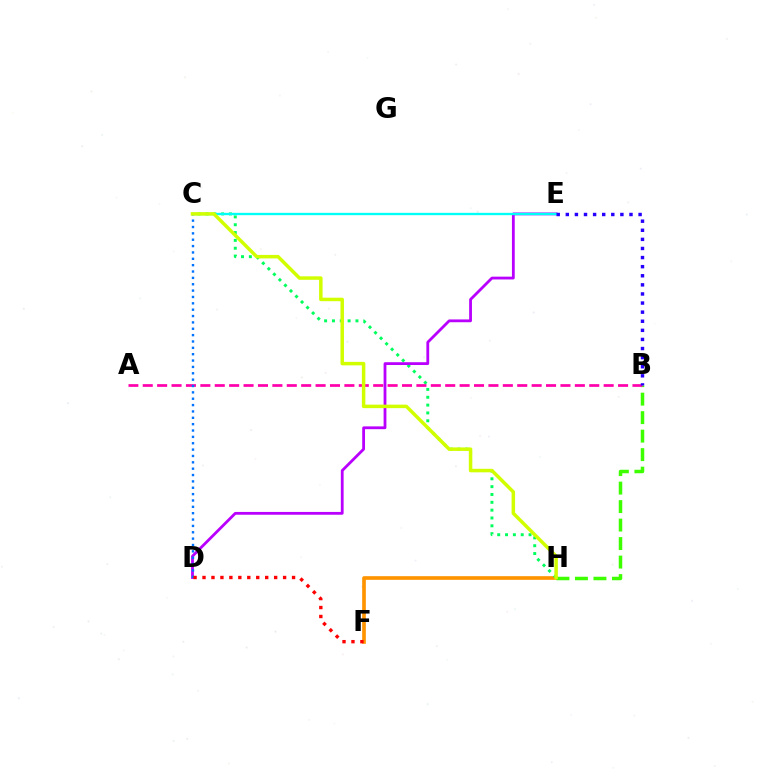{('F', 'H'): [{'color': '#ff9400', 'line_style': 'solid', 'thickness': 2.64}], ('C', 'H'): [{'color': '#00ff5c', 'line_style': 'dotted', 'thickness': 2.13}, {'color': '#d1ff00', 'line_style': 'solid', 'thickness': 2.52}], ('B', 'H'): [{'color': '#3dff00', 'line_style': 'dashed', 'thickness': 2.51}], ('D', 'E'): [{'color': '#b900ff', 'line_style': 'solid', 'thickness': 2.02}], ('A', 'B'): [{'color': '#ff00ac', 'line_style': 'dashed', 'thickness': 1.96}], ('C', 'D'): [{'color': '#0074ff', 'line_style': 'dotted', 'thickness': 1.73}], ('C', 'E'): [{'color': '#00fff6', 'line_style': 'solid', 'thickness': 1.69}], ('B', 'E'): [{'color': '#2500ff', 'line_style': 'dotted', 'thickness': 2.47}], ('D', 'F'): [{'color': '#ff0000', 'line_style': 'dotted', 'thickness': 2.43}]}